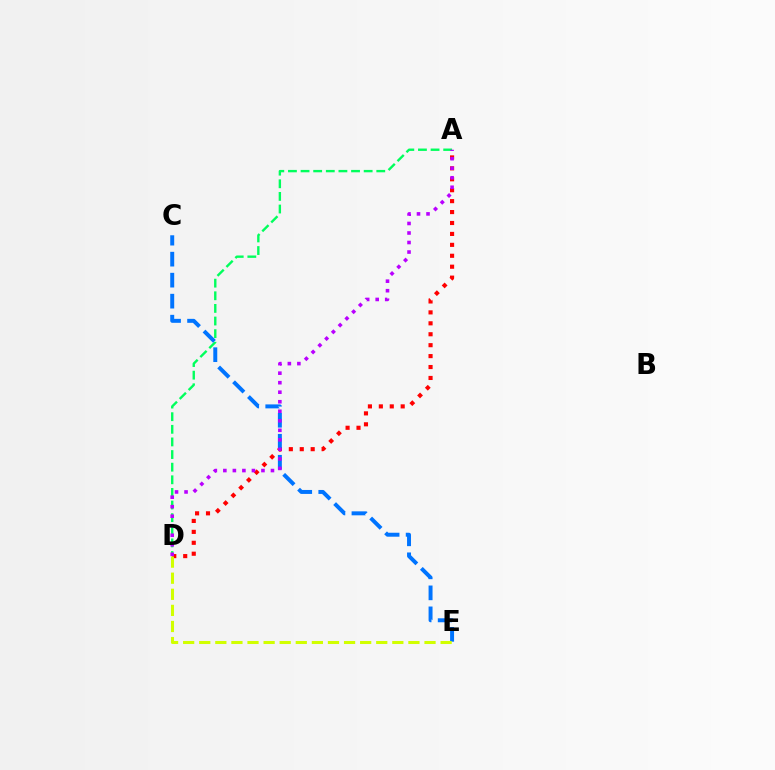{('A', 'D'): [{'color': '#00ff5c', 'line_style': 'dashed', 'thickness': 1.71}, {'color': '#ff0000', 'line_style': 'dotted', 'thickness': 2.97}, {'color': '#b900ff', 'line_style': 'dotted', 'thickness': 2.59}], ('C', 'E'): [{'color': '#0074ff', 'line_style': 'dashed', 'thickness': 2.85}], ('D', 'E'): [{'color': '#d1ff00', 'line_style': 'dashed', 'thickness': 2.19}]}